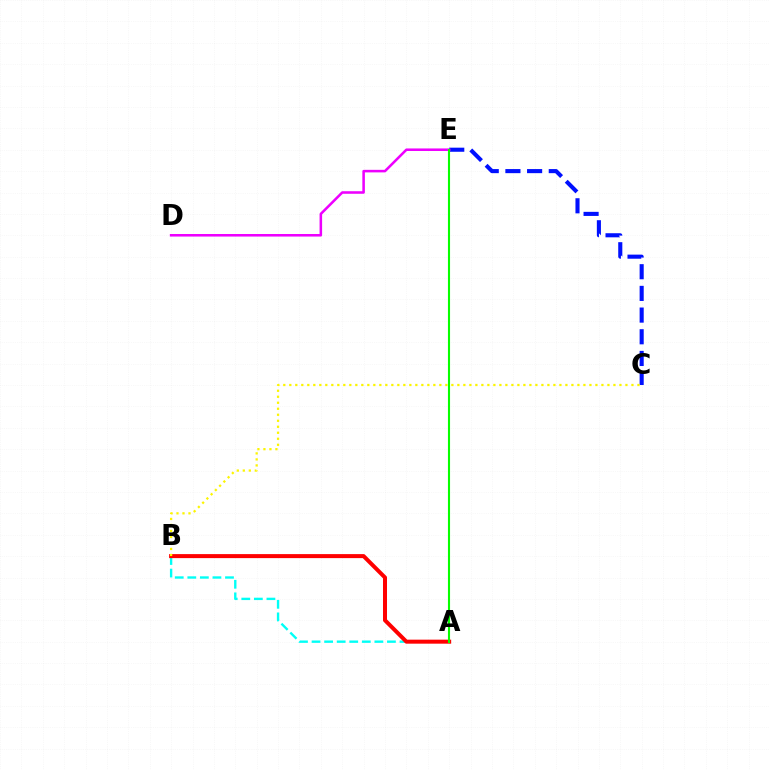{('C', 'E'): [{'color': '#0010ff', 'line_style': 'dashed', 'thickness': 2.95}], ('A', 'B'): [{'color': '#00fff6', 'line_style': 'dashed', 'thickness': 1.71}, {'color': '#ff0000', 'line_style': 'solid', 'thickness': 2.89}], ('D', 'E'): [{'color': '#ee00ff', 'line_style': 'solid', 'thickness': 1.84}], ('B', 'C'): [{'color': '#fcf500', 'line_style': 'dotted', 'thickness': 1.63}], ('A', 'E'): [{'color': '#08ff00', 'line_style': 'solid', 'thickness': 1.52}]}